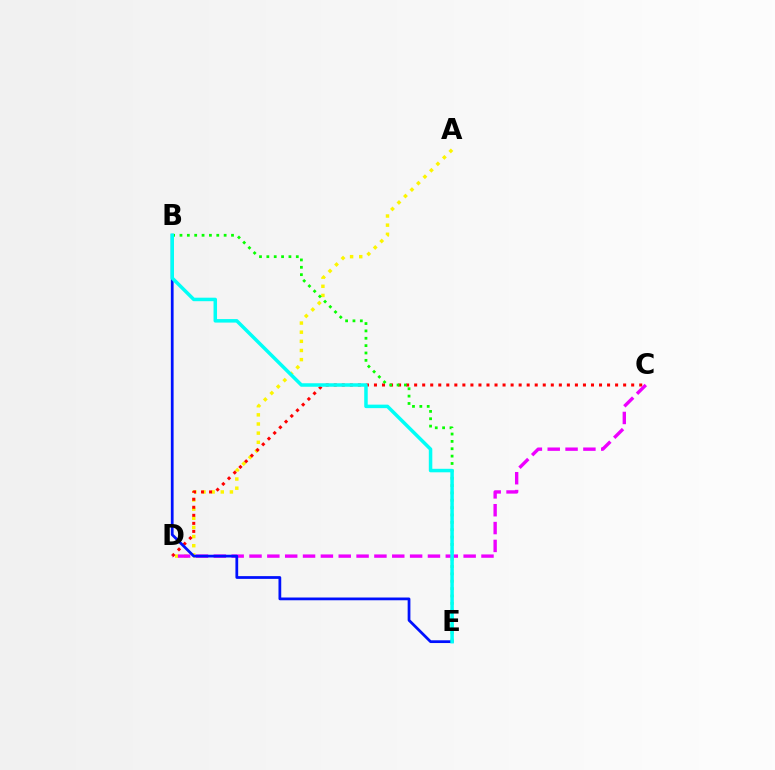{('A', 'D'): [{'color': '#fcf500', 'line_style': 'dotted', 'thickness': 2.48}], ('C', 'D'): [{'color': '#ff0000', 'line_style': 'dotted', 'thickness': 2.18}, {'color': '#ee00ff', 'line_style': 'dashed', 'thickness': 2.42}], ('B', 'E'): [{'color': '#08ff00', 'line_style': 'dotted', 'thickness': 2.0}, {'color': '#0010ff', 'line_style': 'solid', 'thickness': 1.98}, {'color': '#00fff6', 'line_style': 'solid', 'thickness': 2.52}]}